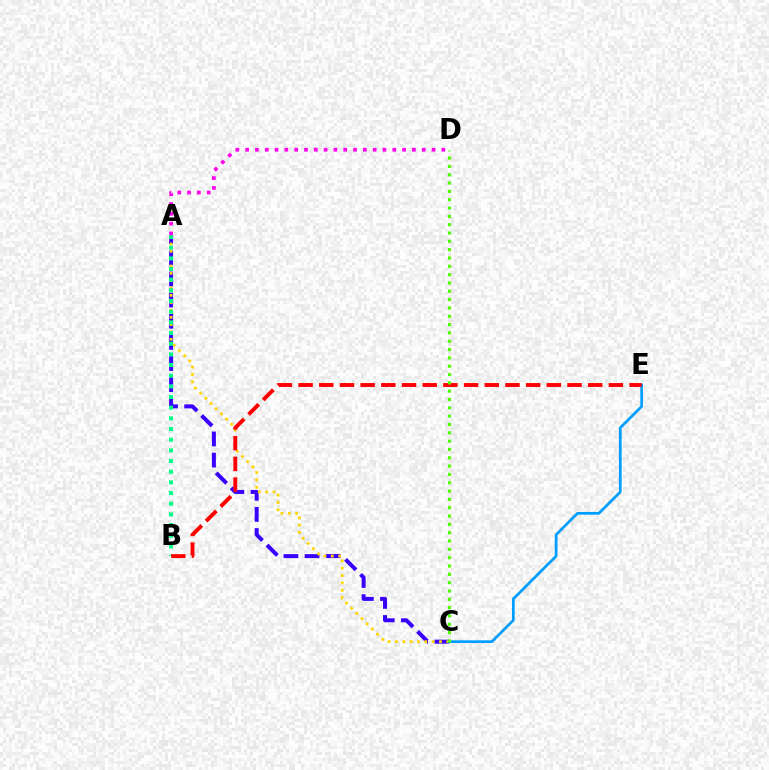{('A', 'C'): [{'color': '#3700ff', 'line_style': 'dashed', 'thickness': 2.87}, {'color': '#ffd500', 'line_style': 'dotted', 'thickness': 1.99}], ('C', 'E'): [{'color': '#009eff', 'line_style': 'solid', 'thickness': 1.95}], ('A', 'B'): [{'color': '#00ff86', 'line_style': 'dotted', 'thickness': 2.9}], ('B', 'E'): [{'color': '#ff0000', 'line_style': 'dashed', 'thickness': 2.81}], ('A', 'D'): [{'color': '#ff00ed', 'line_style': 'dotted', 'thickness': 2.67}], ('C', 'D'): [{'color': '#4fff00', 'line_style': 'dotted', 'thickness': 2.26}]}